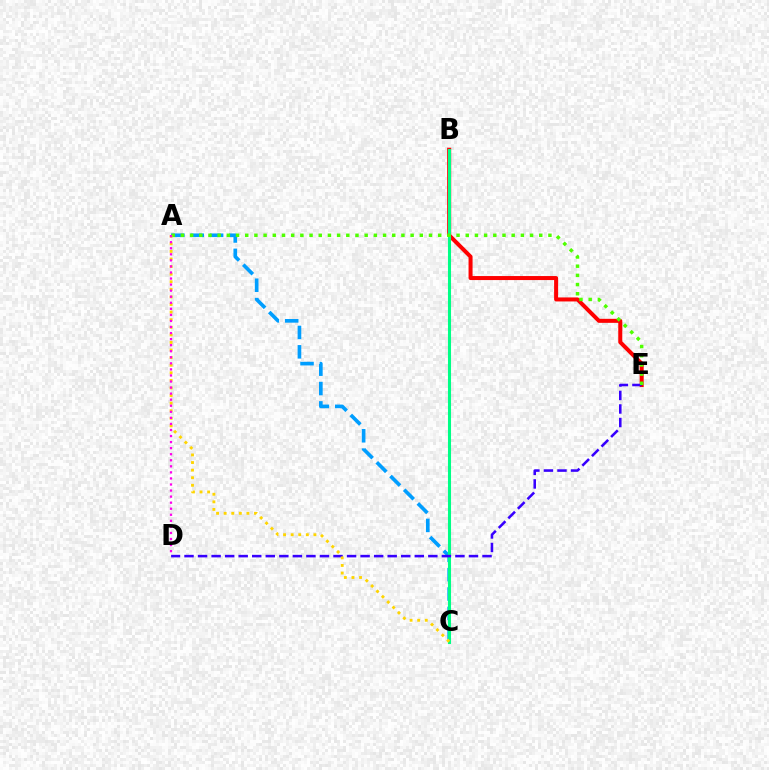{('B', 'E'): [{'color': '#ff0000', 'line_style': 'solid', 'thickness': 2.89}], ('A', 'C'): [{'color': '#009eff', 'line_style': 'dashed', 'thickness': 2.63}, {'color': '#ffd500', 'line_style': 'dotted', 'thickness': 2.06}], ('B', 'C'): [{'color': '#00ff86', 'line_style': 'solid', 'thickness': 2.21}], ('D', 'E'): [{'color': '#3700ff', 'line_style': 'dashed', 'thickness': 1.84}], ('A', 'E'): [{'color': '#4fff00', 'line_style': 'dotted', 'thickness': 2.5}], ('A', 'D'): [{'color': '#ff00ed', 'line_style': 'dotted', 'thickness': 1.65}]}